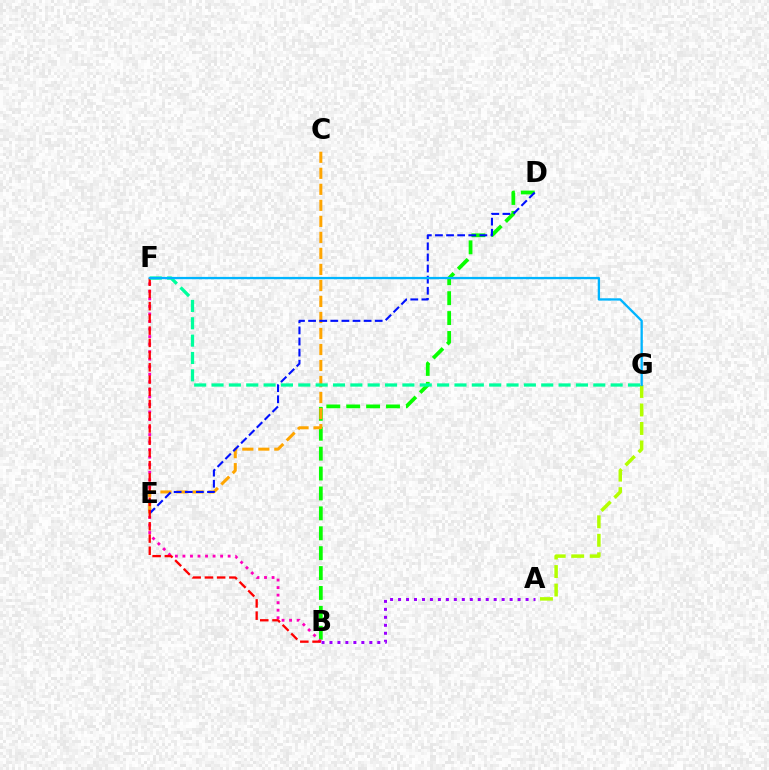{('A', 'G'): [{'color': '#b3ff00', 'line_style': 'dashed', 'thickness': 2.51}], ('B', 'D'): [{'color': '#08ff00', 'line_style': 'dashed', 'thickness': 2.7}], ('B', 'F'): [{'color': '#ff00bd', 'line_style': 'dotted', 'thickness': 2.05}, {'color': '#ff0000', 'line_style': 'dashed', 'thickness': 1.66}], ('A', 'B'): [{'color': '#9b00ff', 'line_style': 'dotted', 'thickness': 2.17}], ('C', 'E'): [{'color': '#ffa500', 'line_style': 'dashed', 'thickness': 2.18}], ('D', 'E'): [{'color': '#0010ff', 'line_style': 'dashed', 'thickness': 1.51}], ('F', 'G'): [{'color': '#00ff9d', 'line_style': 'dashed', 'thickness': 2.36}, {'color': '#00b5ff', 'line_style': 'solid', 'thickness': 1.67}]}